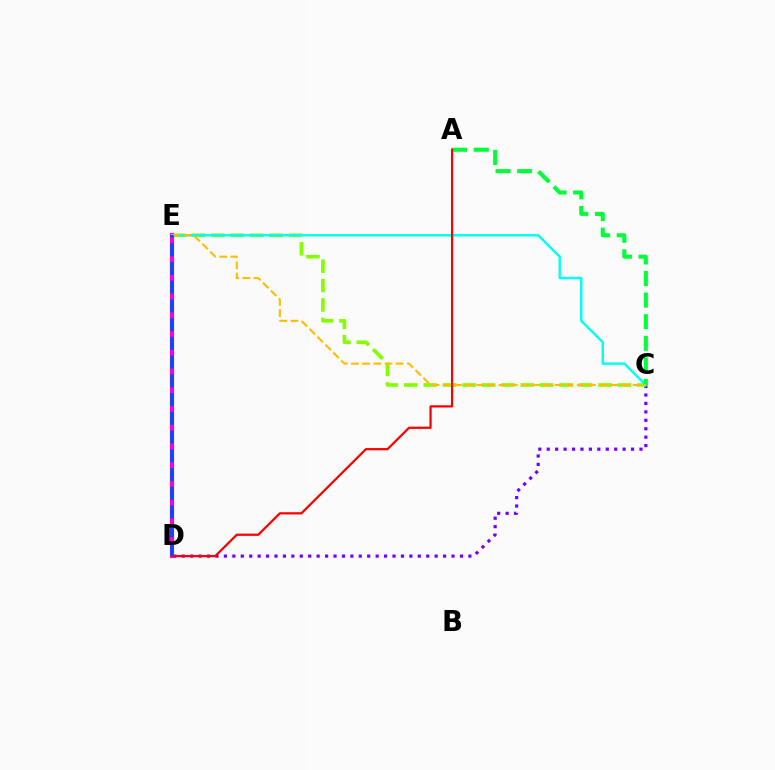{('C', 'D'): [{'color': '#7200ff', 'line_style': 'dotted', 'thickness': 2.29}], ('C', 'E'): [{'color': '#84ff00', 'line_style': 'dashed', 'thickness': 2.64}, {'color': '#00fff6', 'line_style': 'solid', 'thickness': 1.75}, {'color': '#ffbd00', 'line_style': 'dashed', 'thickness': 1.52}], ('D', 'E'): [{'color': '#ff00cf', 'line_style': 'solid', 'thickness': 2.99}, {'color': '#004bff', 'line_style': 'dashed', 'thickness': 2.55}], ('A', 'C'): [{'color': '#00ff39', 'line_style': 'dashed', 'thickness': 2.93}], ('A', 'D'): [{'color': '#ff0000', 'line_style': 'solid', 'thickness': 1.61}]}